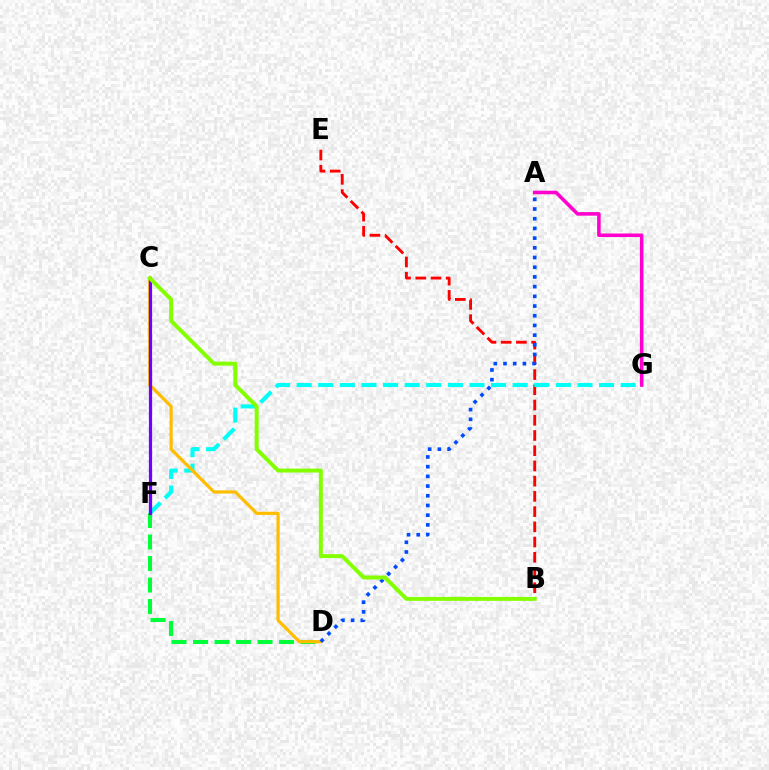{('B', 'E'): [{'color': '#ff0000', 'line_style': 'dashed', 'thickness': 2.07}], ('F', 'G'): [{'color': '#00fff6', 'line_style': 'dashed', 'thickness': 2.93}], ('D', 'F'): [{'color': '#00ff39', 'line_style': 'dashed', 'thickness': 2.92}], ('C', 'D'): [{'color': '#ffbd00', 'line_style': 'solid', 'thickness': 2.3}], ('C', 'F'): [{'color': '#7200ff', 'line_style': 'solid', 'thickness': 2.32}], ('A', 'G'): [{'color': '#ff00cf', 'line_style': 'solid', 'thickness': 2.56}], ('A', 'D'): [{'color': '#004bff', 'line_style': 'dotted', 'thickness': 2.64}], ('B', 'C'): [{'color': '#84ff00', 'line_style': 'solid', 'thickness': 2.84}]}